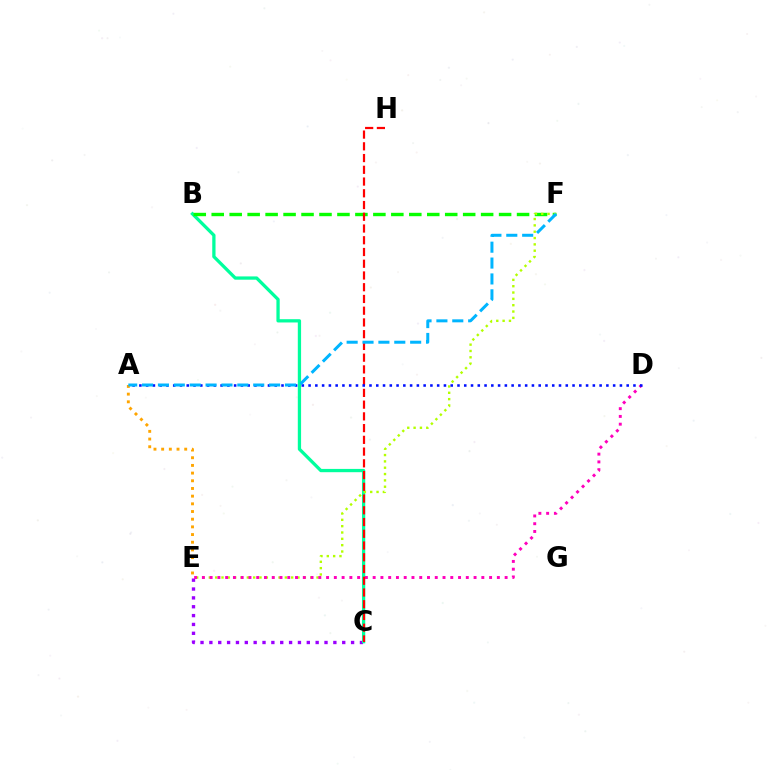{('C', 'E'): [{'color': '#9b00ff', 'line_style': 'dotted', 'thickness': 2.41}], ('B', 'C'): [{'color': '#00ff9d', 'line_style': 'solid', 'thickness': 2.36}], ('B', 'F'): [{'color': '#08ff00', 'line_style': 'dashed', 'thickness': 2.44}], ('E', 'F'): [{'color': '#b3ff00', 'line_style': 'dotted', 'thickness': 1.72}], ('D', 'E'): [{'color': '#ff00bd', 'line_style': 'dotted', 'thickness': 2.11}], ('A', 'E'): [{'color': '#ffa500', 'line_style': 'dotted', 'thickness': 2.09}], ('C', 'H'): [{'color': '#ff0000', 'line_style': 'dashed', 'thickness': 1.6}], ('A', 'D'): [{'color': '#0010ff', 'line_style': 'dotted', 'thickness': 1.84}], ('A', 'F'): [{'color': '#00b5ff', 'line_style': 'dashed', 'thickness': 2.16}]}